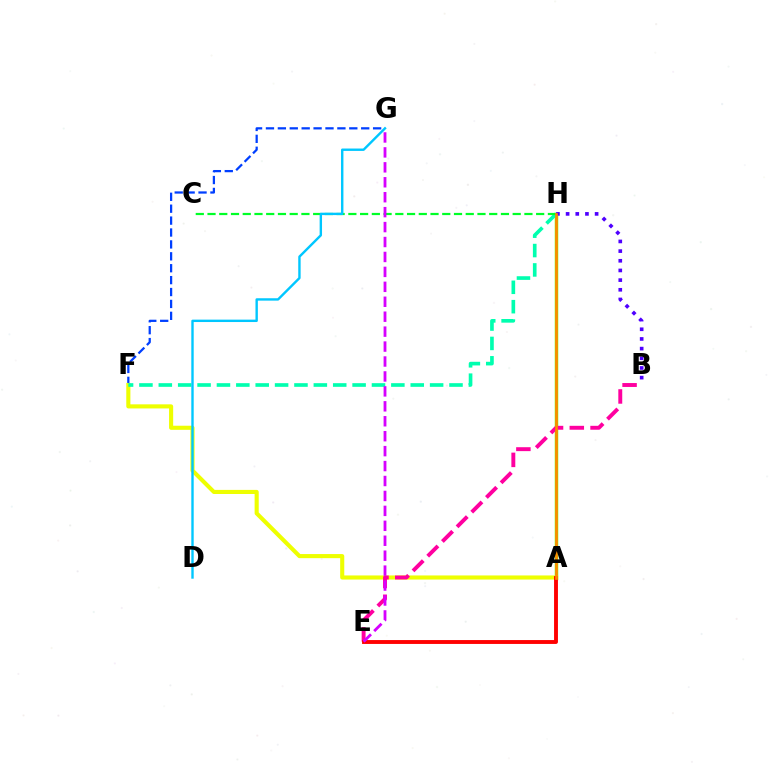{('F', 'G'): [{'color': '#003fff', 'line_style': 'dashed', 'thickness': 1.62}], ('A', 'H'): [{'color': '#66ff00', 'line_style': 'solid', 'thickness': 2.49}, {'color': '#ff8800', 'line_style': 'solid', 'thickness': 1.93}], ('A', 'F'): [{'color': '#eeff00', 'line_style': 'solid', 'thickness': 2.95}], ('B', 'E'): [{'color': '#ff00a0', 'line_style': 'dashed', 'thickness': 2.82}], ('B', 'H'): [{'color': '#4f00ff', 'line_style': 'dotted', 'thickness': 2.63}], ('F', 'H'): [{'color': '#00ffaf', 'line_style': 'dashed', 'thickness': 2.63}], ('A', 'E'): [{'color': '#ff0000', 'line_style': 'solid', 'thickness': 2.79}], ('C', 'H'): [{'color': '#00ff27', 'line_style': 'dashed', 'thickness': 1.59}], ('E', 'G'): [{'color': '#d600ff', 'line_style': 'dashed', 'thickness': 2.03}], ('D', 'G'): [{'color': '#00c7ff', 'line_style': 'solid', 'thickness': 1.72}]}